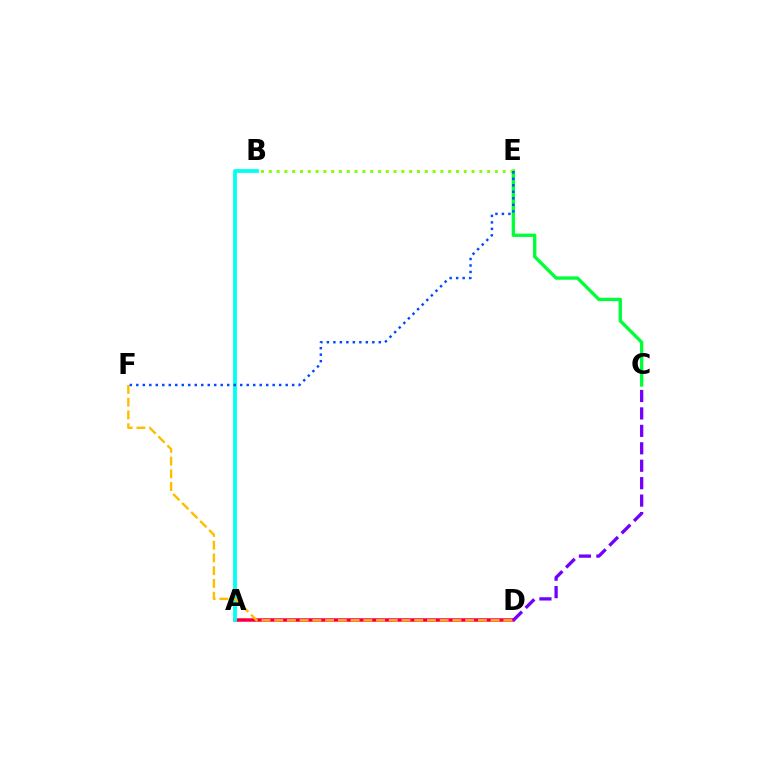{('C', 'E'): [{'color': '#00ff39', 'line_style': 'solid', 'thickness': 2.42}], ('A', 'D'): [{'color': '#ff00cf', 'line_style': 'solid', 'thickness': 2.54}, {'color': '#ff0000', 'line_style': 'solid', 'thickness': 1.72}], ('B', 'E'): [{'color': '#84ff00', 'line_style': 'dotted', 'thickness': 2.12}], ('A', 'B'): [{'color': '#00fff6', 'line_style': 'solid', 'thickness': 2.72}], ('D', 'F'): [{'color': '#ffbd00', 'line_style': 'dashed', 'thickness': 1.73}], ('E', 'F'): [{'color': '#004bff', 'line_style': 'dotted', 'thickness': 1.76}], ('C', 'D'): [{'color': '#7200ff', 'line_style': 'dashed', 'thickness': 2.37}]}